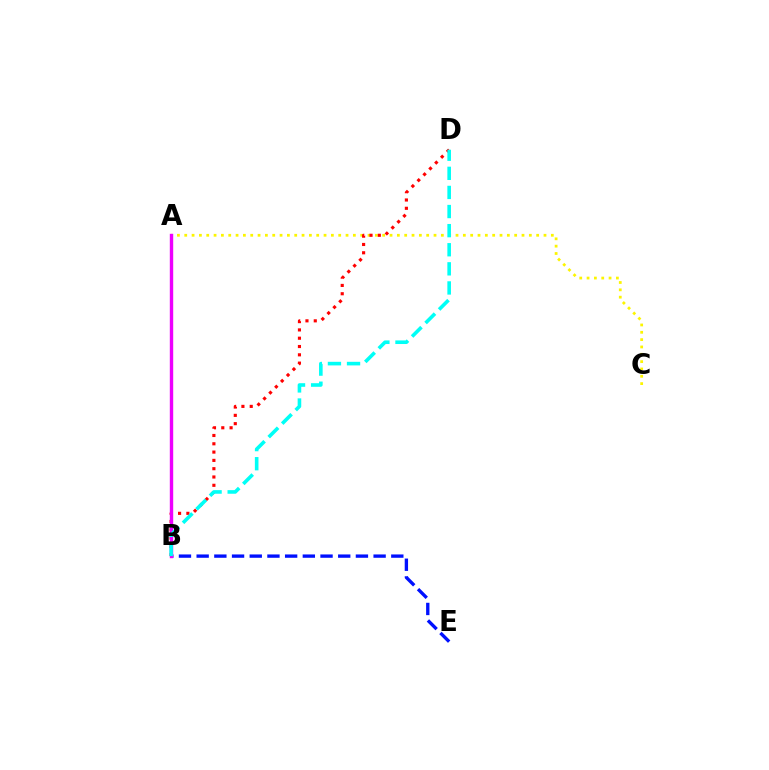{('A', 'C'): [{'color': '#fcf500', 'line_style': 'dotted', 'thickness': 1.99}], ('A', 'B'): [{'color': '#08ff00', 'line_style': 'solid', 'thickness': 2.05}, {'color': '#ee00ff', 'line_style': 'solid', 'thickness': 2.45}], ('B', 'D'): [{'color': '#ff0000', 'line_style': 'dotted', 'thickness': 2.26}, {'color': '#00fff6', 'line_style': 'dashed', 'thickness': 2.59}], ('B', 'E'): [{'color': '#0010ff', 'line_style': 'dashed', 'thickness': 2.4}]}